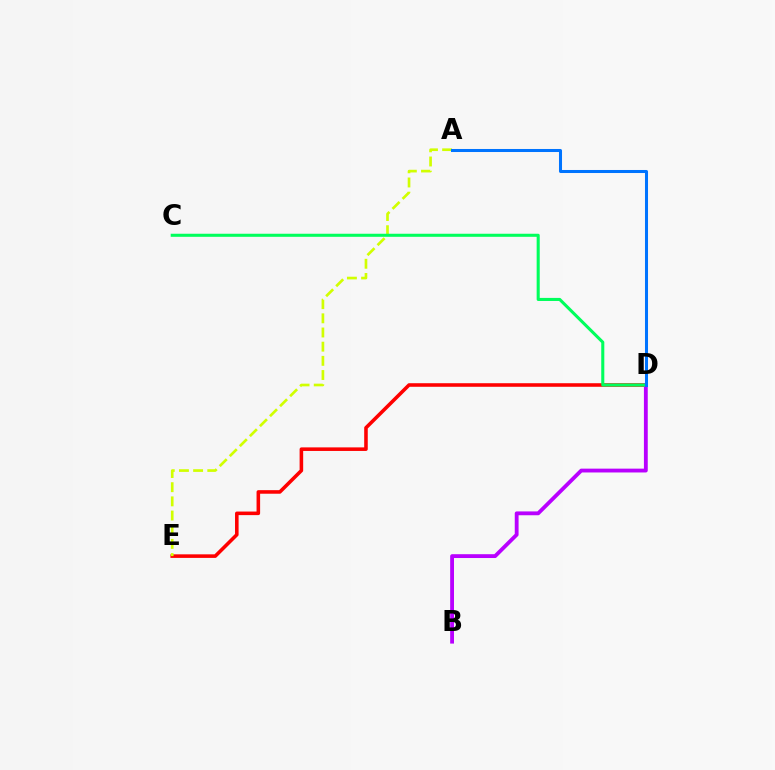{('D', 'E'): [{'color': '#ff0000', 'line_style': 'solid', 'thickness': 2.57}], ('B', 'D'): [{'color': '#b900ff', 'line_style': 'solid', 'thickness': 2.76}], ('A', 'E'): [{'color': '#d1ff00', 'line_style': 'dashed', 'thickness': 1.93}], ('C', 'D'): [{'color': '#00ff5c', 'line_style': 'solid', 'thickness': 2.21}], ('A', 'D'): [{'color': '#0074ff', 'line_style': 'solid', 'thickness': 2.18}]}